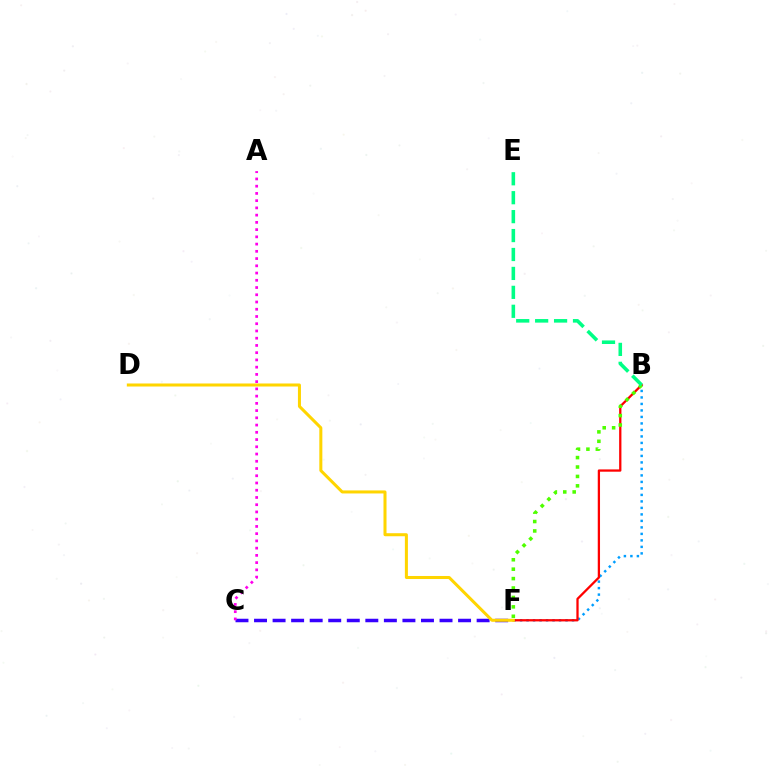{('B', 'F'): [{'color': '#009eff', 'line_style': 'dotted', 'thickness': 1.77}, {'color': '#ff0000', 'line_style': 'solid', 'thickness': 1.64}, {'color': '#4fff00', 'line_style': 'dotted', 'thickness': 2.56}], ('C', 'F'): [{'color': '#3700ff', 'line_style': 'dashed', 'thickness': 2.52}], ('A', 'C'): [{'color': '#ff00ed', 'line_style': 'dotted', 'thickness': 1.97}], ('B', 'E'): [{'color': '#00ff86', 'line_style': 'dashed', 'thickness': 2.57}], ('D', 'F'): [{'color': '#ffd500', 'line_style': 'solid', 'thickness': 2.18}]}